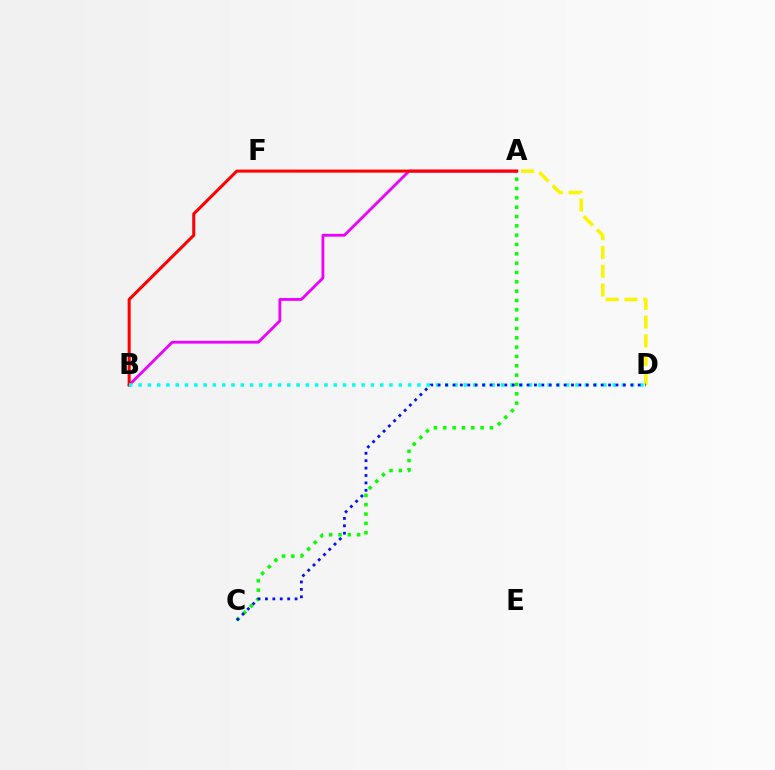{('A', 'D'): [{'color': '#fcf500', 'line_style': 'dashed', 'thickness': 2.55}], ('A', 'B'): [{'color': '#ee00ff', 'line_style': 'solid', 'thickness': 2.02}, {'color': '#ff0000', 'line_style': 'solid', 'thickness': 2.19}], ('A', 'C'): [{'color': '#08ff00', 'line_style': 'dotted', 'thickness': 2.53}], ('B', 'D'): [{'color': '#00fff6', 'line_style': 'dotted', 'thickness': 2.53}], ('C', 'D'): [{'color': '#0010ff', 'line_style': 'dotted', 'thickness': 2.01}]}